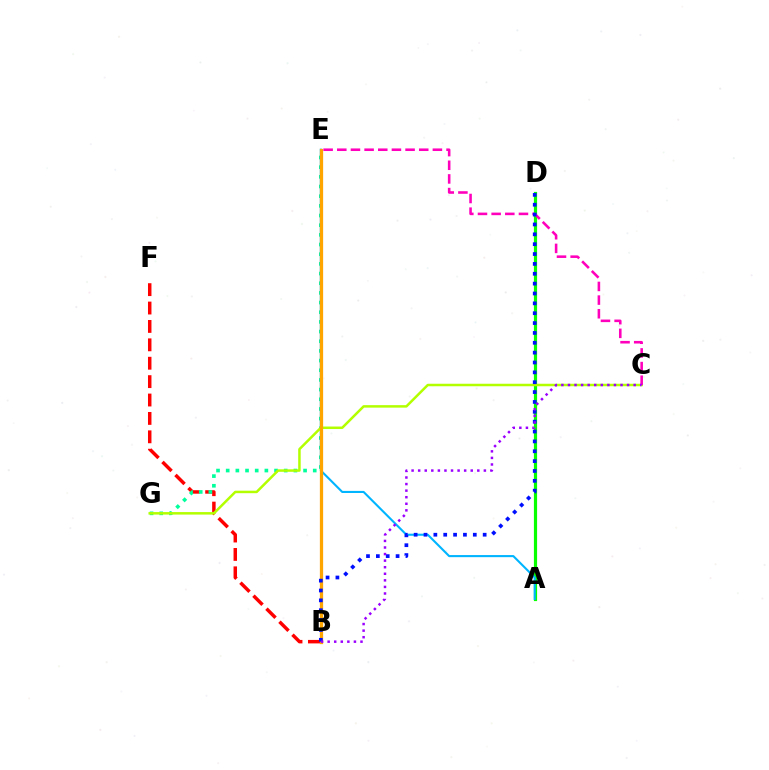{('B', 'F'): [{'color': '#ff0000', 'line_style': 'dashed', 'thickness': 2.5}], ('A', 'D'): [{'color': '#08ff00', 'line_style': 'solid', 'thickness': 2.3}], ('E', 'G'): [{'color': '#00ff9d', 'line_style': 'dotted', 'thickness': 2.63}], ('A', 'E'): [{'color': '#00b5ff', 'line_style': 'solid', 'thickness': 1.51}], ('C', 'G'): [{'color': '#b3ff00', 'line_style': 'solid', 'thickness': 1.8}], ('B', 'E'): [{'color': '#ffa500', 'line_style': 'solid', 'thickness': 2.34}], ('C', 'E'): [{'color': '#ff00bd', 'line_style': 'dashed', 'thickness': 1.86}], ('B', 'D'): [{'color': '#0010ff', 'line_style': 'dotted', 'thickness': 2.68}], ('B', 'C'): [{'color': '#9b00ff', 'line_style': 'dotted', 'thickness': 1.79}]}